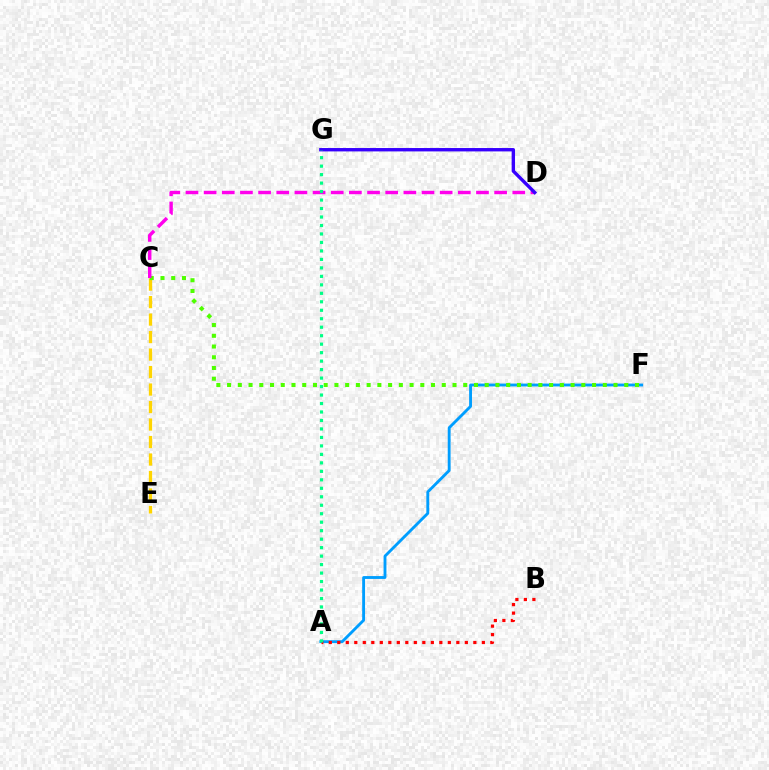{('A', 'F'): [{'color': '#009eff', 'line_style': 'solid', 'thickness': 2.06}], ('A', 'B'): [{'color': '#ff0000', 'line_style': 'dotted', 'thickness': 2.31}], ('C', 'E'): [{'color': '#ffd500', 'line_style': 'dashed', 'thickness': 2.38}], ('C', 'F'): [{'color': '#4fff00', 'line_style': 'dotted', 'thickness': 2.92}], ('C', 'D'): [{'color': '#ff00ed', 'line_style': 'dashed', 'thickness': 2.47}], ('D', 'G'): [{'color': '#3700ff', 'line_style': 'solid', 'thickness': 2.43}], ('A', 'G'): [{'color': '#00ff86', 'line_style': 'dotted', 'thickness': 2.3}]}